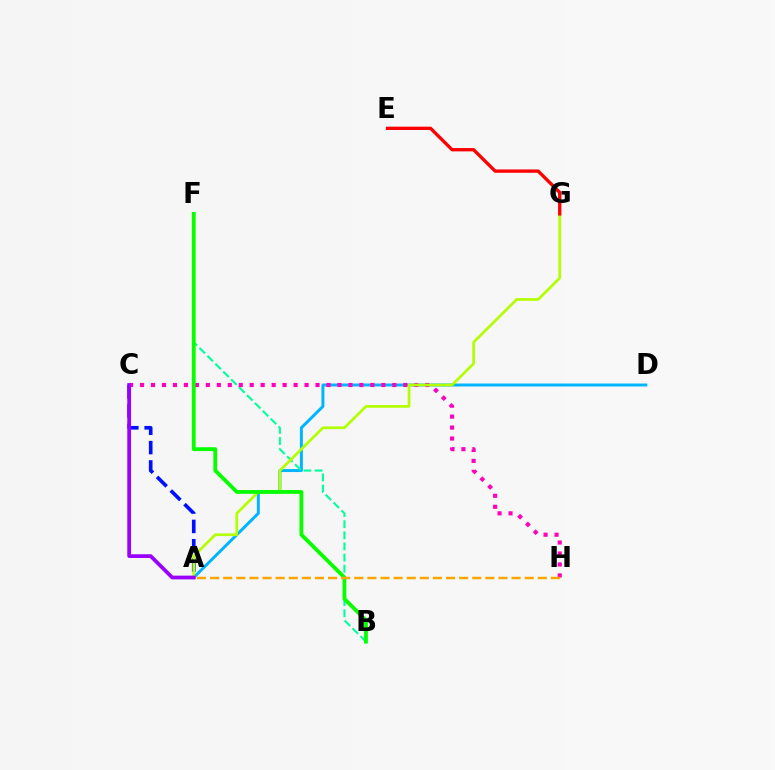{('A', 'C'): [{'color': '#0010ff', 'line_style': 'dashed', 'thickness': 2.63}, {'color': '#9b00ff', 'line_style': 'solid', 'thickness': 2.7}], ('A', 'D'): [{'color': '#00b5ff', 'line_style': 'solid', 'thickness': 2.14}], ('B', 'F'): [{'color': '#00ff9d', 'line_style': 'dashed', 'thickness': 1.51}, {'color': '#08ff00', 'line_style': 'solid', 'thickness': 2.75}], ('C', 'H'): [{'color': '#ff00bd', 'line_style': 'dotted', 'thickness': 2.98}], ('A', 'G'): [{'color': '#b3ff00', 'line_style': 'solid', 'thickness': 1.95}], ('E', 'G'): [{'color': '#ff0000', 'line_style': 'solid', 'thickness': 2.39}], ('A', 'H'): [{'color': '#ffa500', 'line_style': 'dashed', 'thickness': 1.78}]}